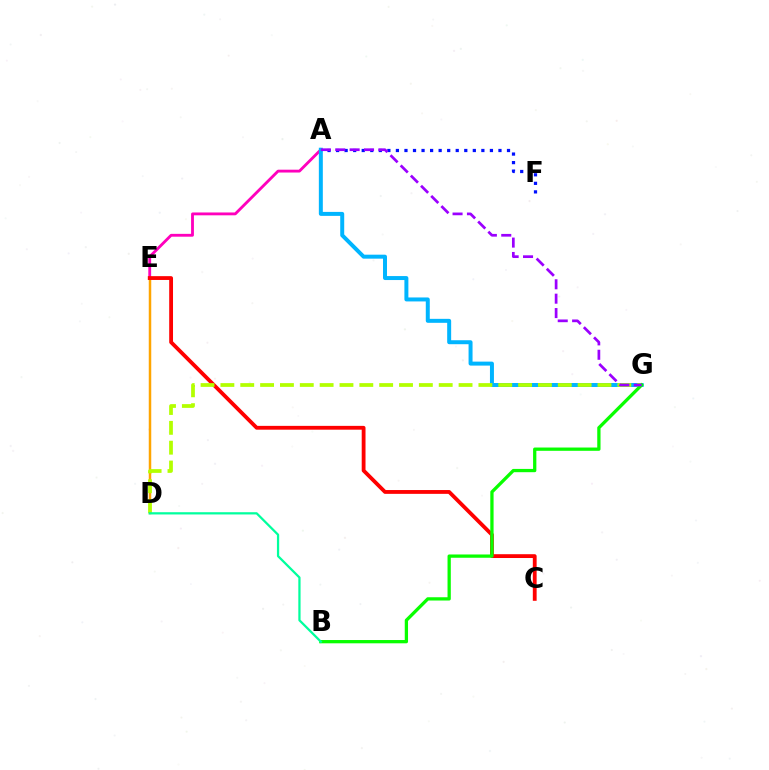{('A', 'E'): [{'color': '#ff00bd', 'line_style': 'solid', 'thickness': 2.04}], ('A', 'F'): [{'color': '#0010ff', 'line_style': 'dotted', 'thickness': 2.32}], ('D', 'E'): [{'color': '#ffa500', 'line_style': 'solid', 'thickness': 1.79}], ('C', 'E'): [{'color': '#ff0000', 'line_style': 'solid', 'thickness': 2.75}], ('A', 'G'): [{'color': '#00b5ff', 'line_style': 'solid', 'thickness': 2.86}, {'color': '#9b00ff', 'line_style': 'dashed', 'thickness': 1.95}], ('D', 'G'): [{'color': '#b3ff00', 'line_style': 'dashed', 'thickness': 2.7}], ('B', 'G'): [{'color': '#08ff00', 'line_style': 'solid', 'thickness': 2.36}], ('B', 'D'): [{'color': '#00ff9d', 'line_style': 'solid', 'thickness': 1.62}]}